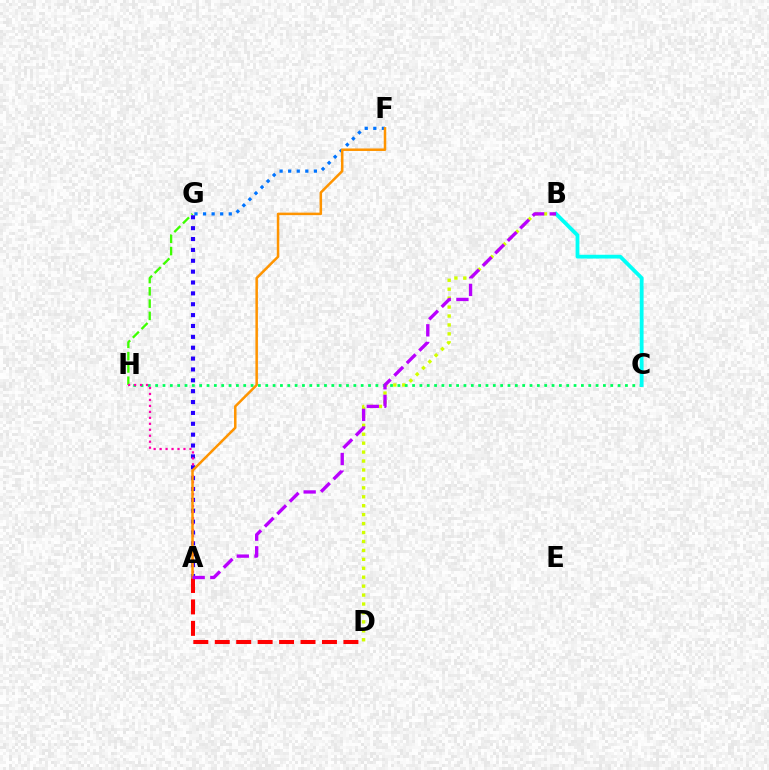{('B', 'D'): [{'color': '#d1ff00', 'line_style': 'dotted', 'thickness': 2.43}], ('F', 'G'): [{'color': '#0074ff', 'line_style': 'dotted', 'thickness': 2.33}], ('C', 'H'): [{'color': '#00ff5c', 'line_style': 'dotted', 'thickness': 1.99}], ('A', 'D'): [{'color': '#ff0000', 'line_style': 'dashed', 'thickness': 2.91}], ('G', 'H'): [{'color': '#3dff00', 'line_style': 'dashed', 'thickness': 1.67}], ('A', 'G'): [{'color': '#2500ff', 'line_style': 'dotted', 'thickness': 2.95}], ('B', 'C'): [{'color': '#00fff6', 'line_style': 'solid', 'thickness': 2.74}], ('A', 'H'): [{'color': '#ff00ac', 'line_style': 'dotted', 'thickness': 1.62}], ('A', 'F'): [{'color': '#ff9400', 'line_style': 'solid', 'thickness': 1.81}], ('A', 'B'): [{'color': '#b900ff', 'line_style': 'dashed', 'thickness': 2.4}]}